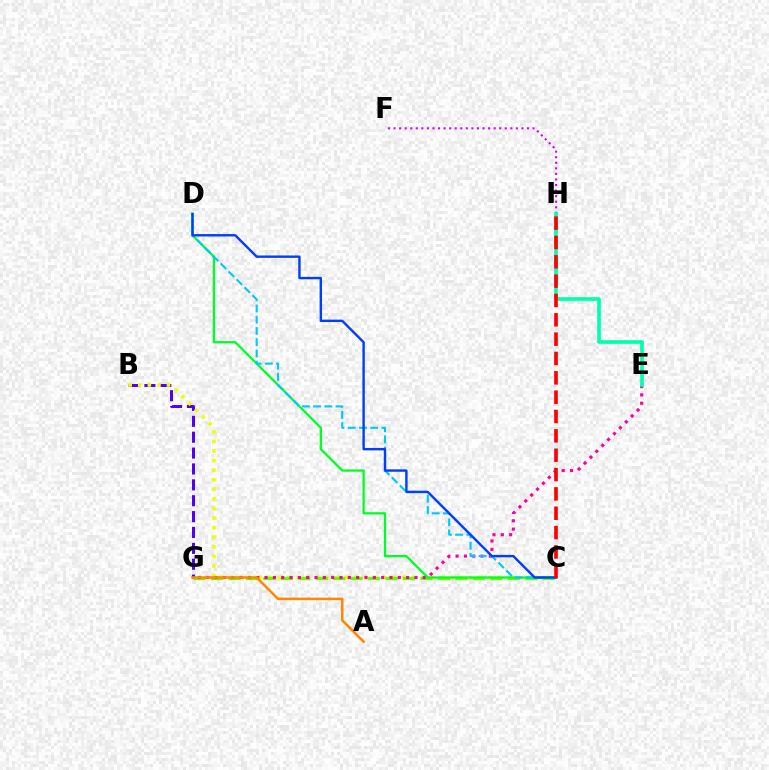{('F', 'H'): [{'color': '#d600ff', 'line_style': 'dotted', 'thickness': 1.51}], ('B', 'G'): [{'color': '#4f00ff', 'line_style': 'dashed', 'thickness': 2.16}], ('B', 'C'): [{'color': '#eeff00', 'line_style': 'dotted', 'thickness': 2.6}], ('C', 'G'): [{'color': '#66ff00', 'line_style': 'dashed', 'thickness': 2.37}], ('E', 'G'): [{'color': '#ff00a0', 'line_style': 'dotted', 'thickness': 2.26}], ('A', 'G'): [{'color': '#ff8800', 'line_style': 'solid', 'thickness': 1.84}], ('C', 'D'): [{'color': '#00ff27', 'line_style': 'solid', 'thickness': 1.64}, {'color': '#00c7ff', 'line_style': 'dashed', 'thickness': 1.52}, {'color': '#003fff', 'line_style': 'solid', 'thickness': 1.73}], ('E', 'H'): [{'color': '#00ffaf', 'line_style': 'solid', 'thickness': 2.64}], ('C', 'H'): [{'color': '#ff0000', 'line_style': 'dashed', 'thickness': 2.63}]}